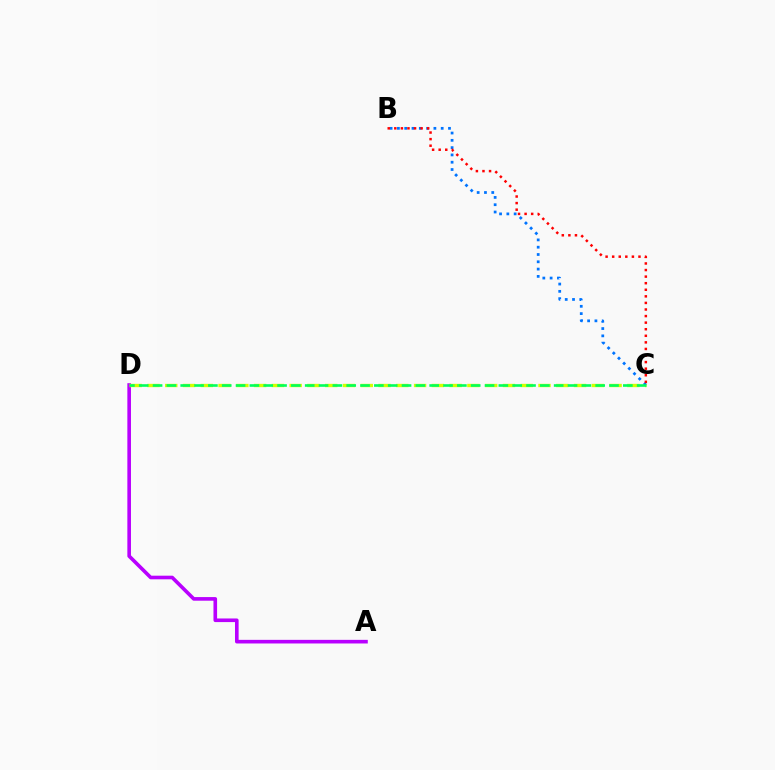{('A', 'D'): [{'color': '#b900ff', 'line_style': 'solid', 'thickness': 2.61}], ('C', 'D'): [{'color': '#d1ff00', 'line_style': 'dashed', 'thickness': 2.41}, {'color': '#00ff5c', 'line_style': 'dashed', 'thickness': 1.88}], ('B', 'C'): [{'color': '#0074ff', 'line_style': 'dotted', 'thickness': 1.98}, {'color': '#ff0000', 'line_style': 'dotted', 'thickness': 1.79}]}